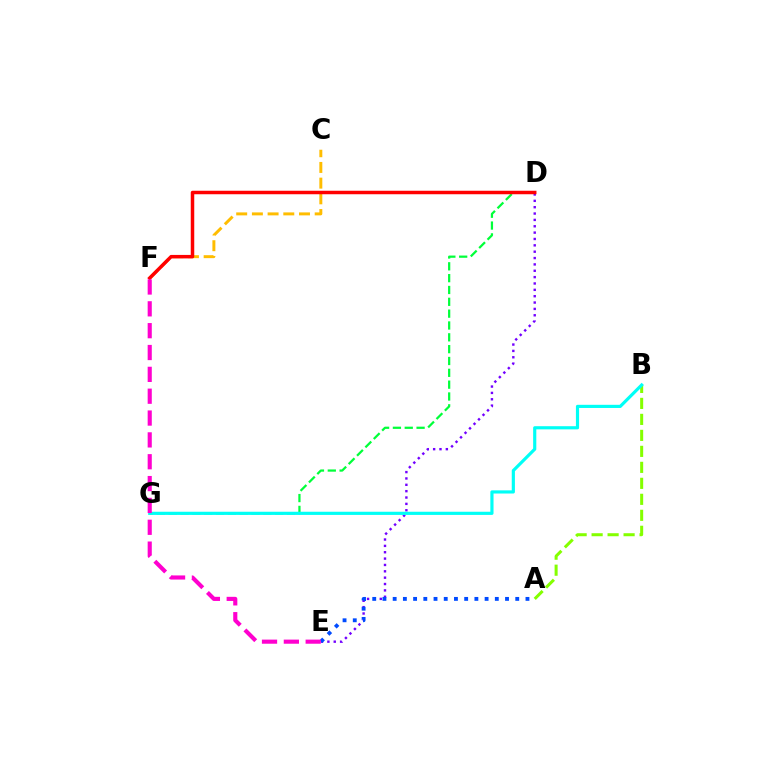{('C', 'F'): [{'color': '#ffbd00', 'line_style': 'dashed', 'thickness': 2.13}], ('A', 'B'): [{'color': '#84ff00', 'line_style': 'dashed', 'thickness': 2.17}], ('D', 'E'): [{'color': '#7200ff', 'line_style': 'dotted', 'thickness': 1.73}], ('D', 'G'): [{'color': '#00ff39', 'line_style': 'dashed', 'thickness': 1.61}], ('B', 'G'): [{'color': '#00fff6', 'line_style': 'solid', 'thickness': 2.28}], ('D', 'F'): [{'color': '#ff0000', 'line_style': 'solid', 'thickness': 2.51}], ('A', 'E'): [{'color': '#004bff', 'line_style': 'dotted', 'thickness': 2.78}], ('E', 'F'): [{'color': '#ff00cf', 'line_style': 'dashed', 'thickness': 2.97}]}